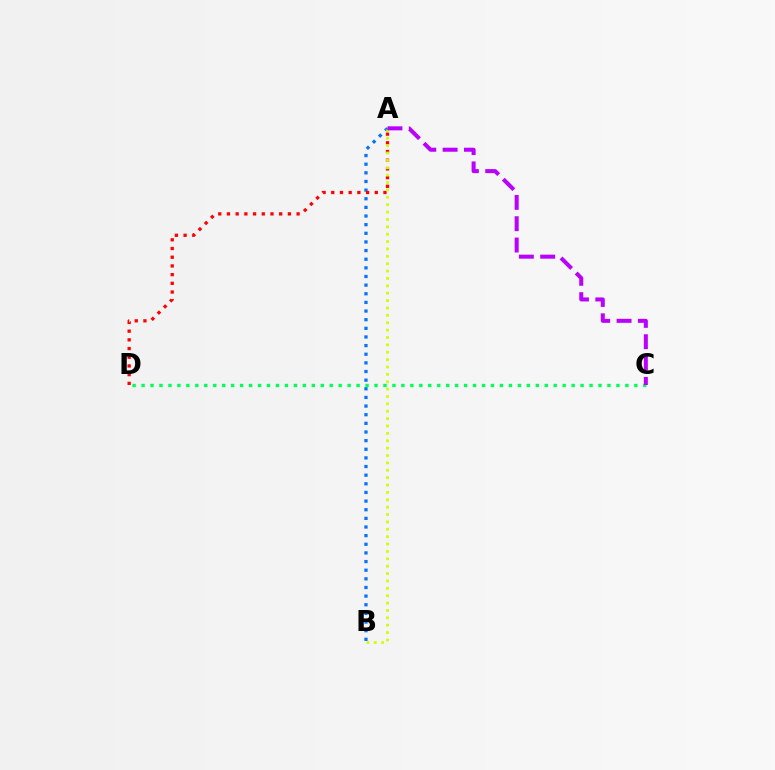{('A', 'B'): [{'color': '#0074ff', 'line_style': 'dotted', 'thickness': 2.35}, {'color': '#d1ff00', 'line_style': 'dotted', 'thickness': 2.0}], ('A', 'D'): [{'color': '#ff0000', 'line_style': 'dotted', 'thickness': 2.36}], ('C', 'D'): [{'color': '#00ff5c', 'line_style': 'dotted', 'thickness': 2.43}], ('A', 'C'): [{'color': '#b900ff', 'line_style': 'dashed', 'thickness': 2.9}]}